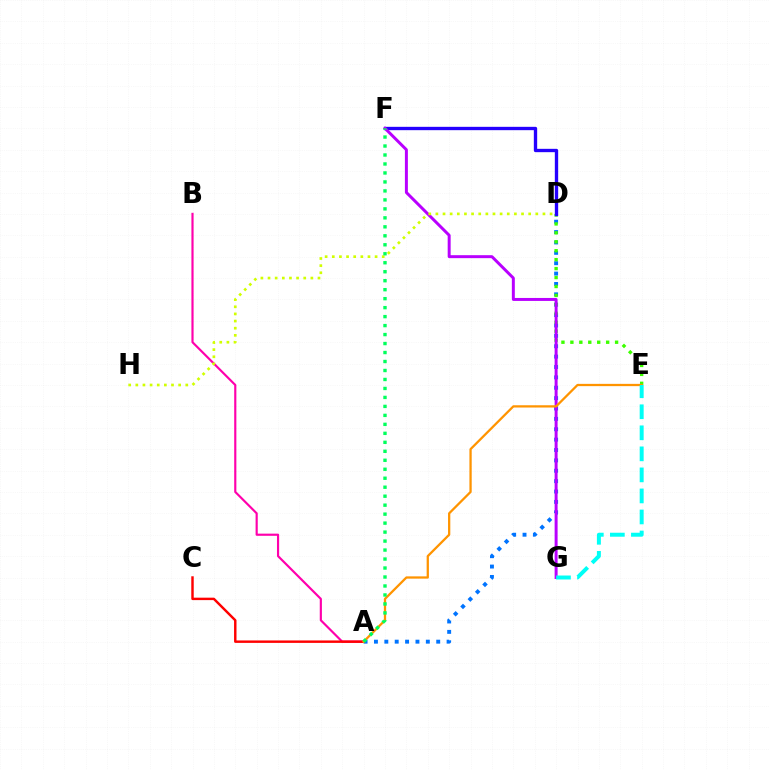{('A', 'D'): [{'color': '#0074ff', 'line_style': 'dotted', 'thickness': 2.82}], ('A', 'B'): [{'color': '#ff00ac', 'line_style': 'solid', 'thickness': 1.56}], ('D', 'E'): [{'color': '#3dff00', 'line_style': 'dotted', 'thickness': 2.43}], ('D', 'F'): [{'color': '#2500ff', 'line_style': 'solid', 'thickness': 2.41}], ('F', 'G'): [{'color': '#b900ff', 'line_style': 'solid', 'thickness': 2.14}], ('A', 'C'): [{'color': '#ff0000', 'line_style': 'solid', 'thickness': 1.76}], ('D', 'H'): [{'color': '#d1ff00', 'line_style': 'dotted', 'thickness': 1.94}], ('A', 'E'): [{'color': '#ff9400', 'line_style': 'solid', 'thickness': 1.64}], ('A', 'F'): [{'color': '#00ff5c', 'line_style': 'dotted', 'thickness': 2.44}], ('E', 'G'): [{'color': '#00fff6', 'line_style': 'dashed', 'thickness': 2.86}]}